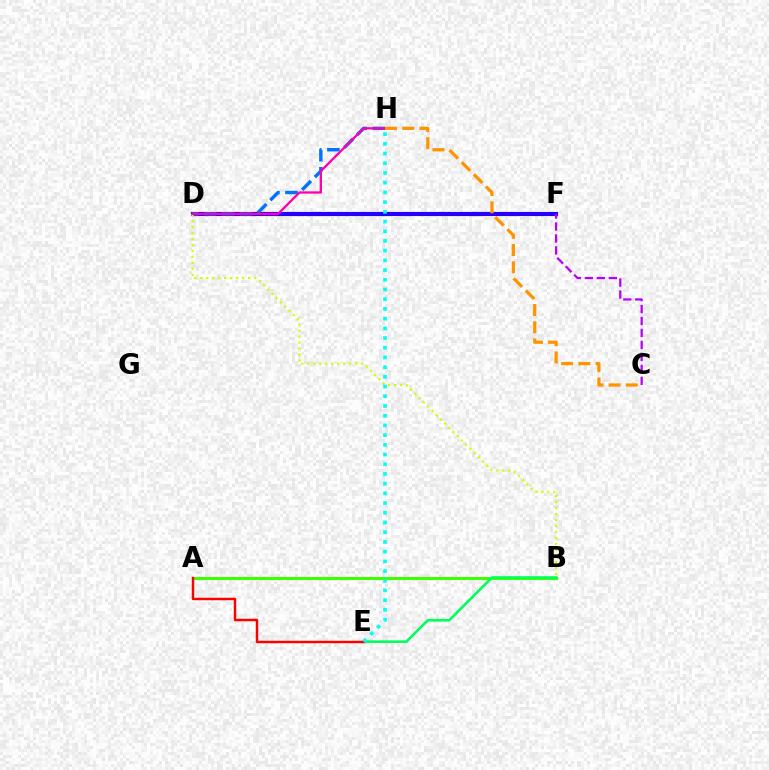{('D', 'F'): [{'color': '#2500ff', 'line_style': 'solid', 'thickness': 2.98}], ('C', 'F'): [{'color': '#b900ff', 'line_style': 'dashed', 'thickness': 1.63}], ('A', 'B'): [{'color': '#3dff00', 'line_style': 'solid', 'thickness': 2.17}], ('D', 'H'): [{'color': '#0074ff', 'line_style': 'dashed', 'thickness': 2.45}, {'color': '#ff00ac', 'line_style': 'solid', 'thickness': 1.65}], ('B', 'D'): [{'color': '#d1ff00', 'line_style': 'dotted', 'thickness': 1.63}], ('B', 'E'): [{'color': '#00ff5c', 'line_style': 'solid', 'thickness': 1.88}], ('C', 'H'): [{'color': '#ff9400', 'line_style': 'dashed', 'thickness': 2.34}], ('A', 'E'): [{'color': '#ff0000', 'line_style': 'solid', 'thickness': 1.77}], ('E', 'H'): [{'color': '#00fff6', 'line_style': 'dotted', 'thickness': 2.64}]}